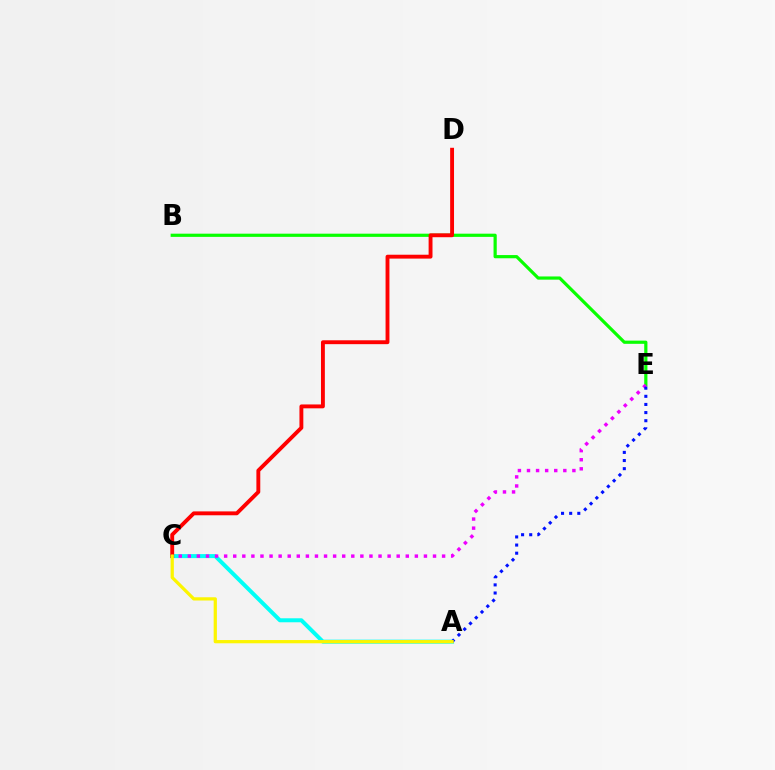{('B', 'E'): [{'color': '#08ff00', 'line_style': 'solid', 'thickness': 2.3}], ('A', 'C'): [{'color': '#00fff6', 'line_style': 'solid', 'thickness': 2.88}, {'color': '#fcf500', 'line_style': 'solid', 'thickness': 2.33}], ('C', 'D'): [{'color': '#ff0000', 'line_style': 'solid', 'thickness': 2.79}], ('C', 'E'): [{'color': '#ee00ff', 'line_style': 'dotted', 'thickness': 2.47}], ('A', 'E'): [{'color': '#0010ff', 'line_style': 'dotted', 'thickness': 2.21}]}